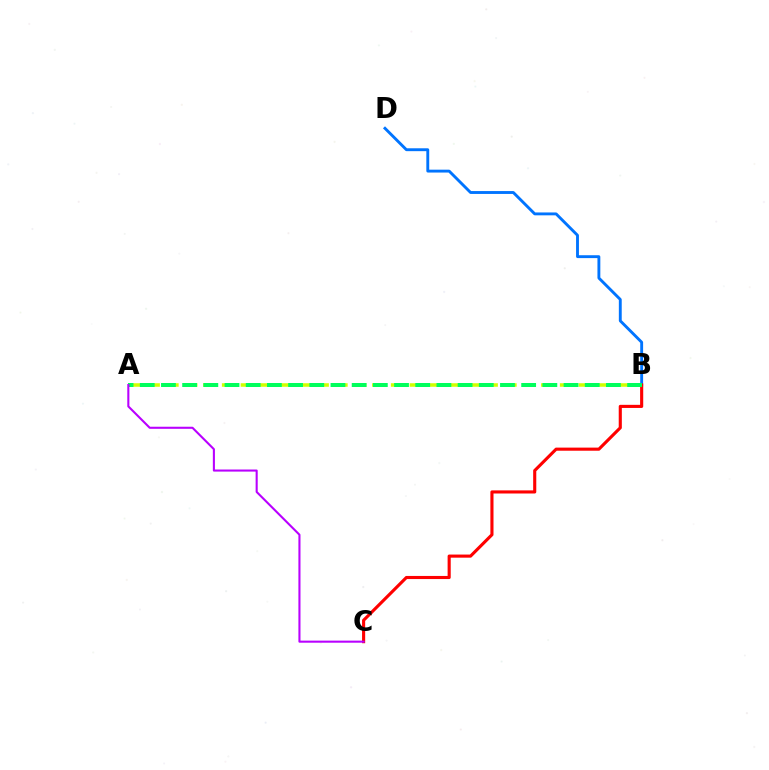{('A', 'B'): [{'color': '#d1ff00', 'line_style': 'dashed', 'thickness': 2.55}, {'color': '#00ff5c', 'line_style': 'dashed', 'thickness': 2.88}], ('B', 'D'): [{'color': '#0074ff', 'line_style': 'solid', 'thickness': 2.07}], ('B', 'C'): [{'color': '#ff0000', 'line_style': 'solid', 'thickness': 2.24}], ('A', 'C'): [{'color': '#b900ff', 'line_style': 'solid', 'thickness': 1.5}]}